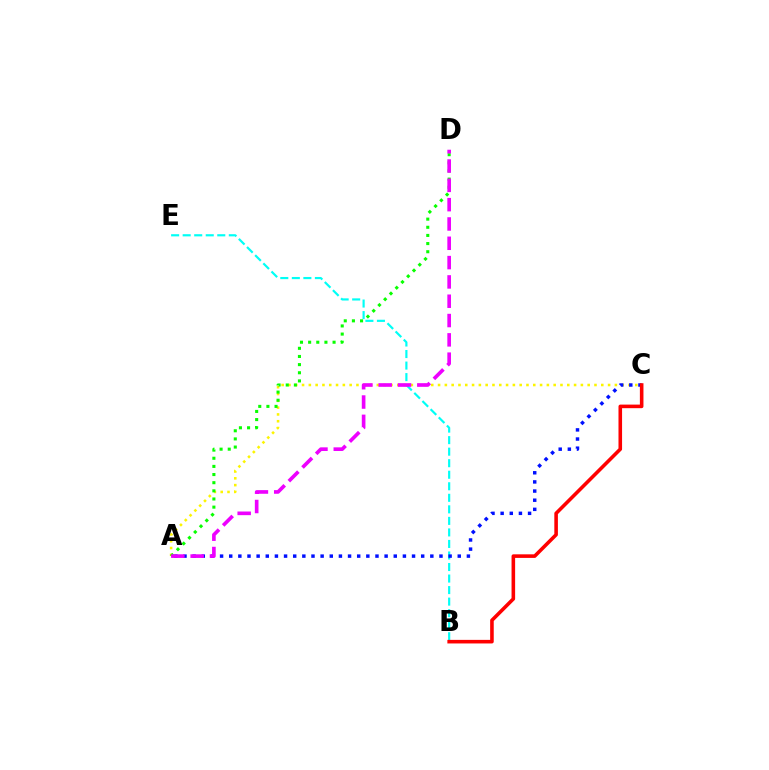{('A', 'C'): [{'color': '#fcf500', 'line_style': 'dotted', 'thickness': 1.85}, {'color': '#0010ff', 'line_style': 'dotted', 'thickness': 2.48}], ('B', 'E'): [{'color': '#00fff6', 'line_style': 'dashed', 'thickness': 1.57}], ('B', 'C'): [{'color': '#ff0000', 'line_style': 'solid', 'thickness': 2.58}], ('A', 'D'): [{'color': '#08ff00', 'line_style': 'dotted', 'thickness': 2.21}, {'color': '#ee00ff', 'line_style': 'dashed', 'thickness': 2.62}]}